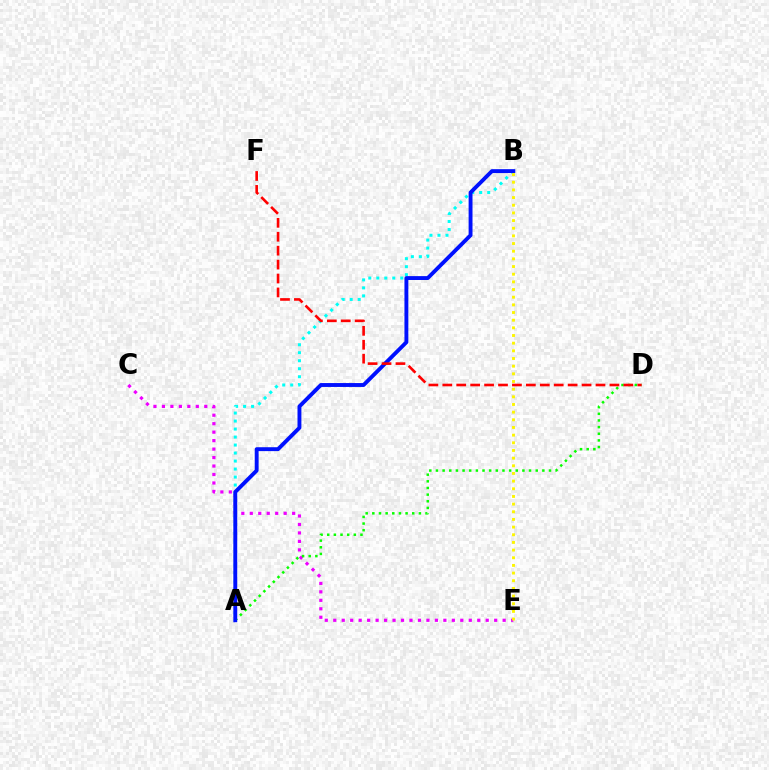{('A', 'B'): [{'color': '#00fff6', 'line_style': 'dotted', 'thickness': 2.17}, {'color': '#0010ff', 'line_style': 'solid', 'thickness': 2.8}], ('C', 'E'): [{'color': '#ee00ff', 'line_style': 'dotted', 'thickness': 2.3}], ('A', 'D'): [{'color': '#08ff00', 'line_style': 'dotted', 'thickness': 1.81}], ('B', 'E'): [{'color': '#fcf500', 'line_style': 'dotted', 'thickness': 2.08}], ('D', 'F'): [{'color': '#ff0000', 'line_style': 'dashed', 'thickness': 1.89}]}